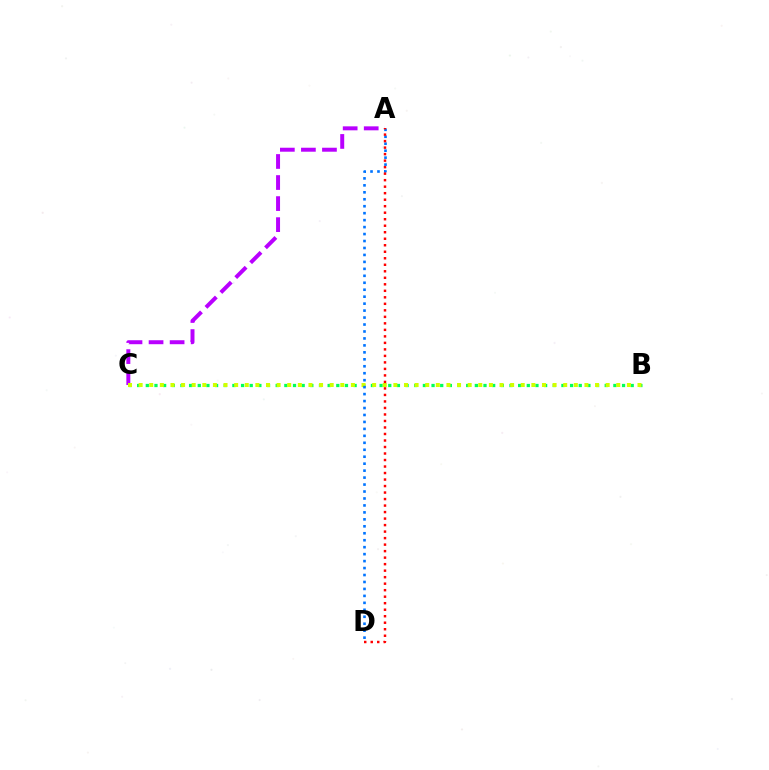{('B', 'C'): [{'color': '#00ff5c', 'line_style': 'dotted', 'thickness': 2.35}, {'color': '#d1ff00', 'line_style': 'dotted', 'thickness': 2.88}], ('A', 'C'): [{'color': '#b900ff', 'line_style': 'dashed', 'thickness': 2.86}], ('A', 'D'): [{'color': '#0074ff', 'line_style': 'dotted', 'thickness': 1.89}, {'color': '#ff0000', 'line_style': 'dotted', 'thickness': 1.77}]}